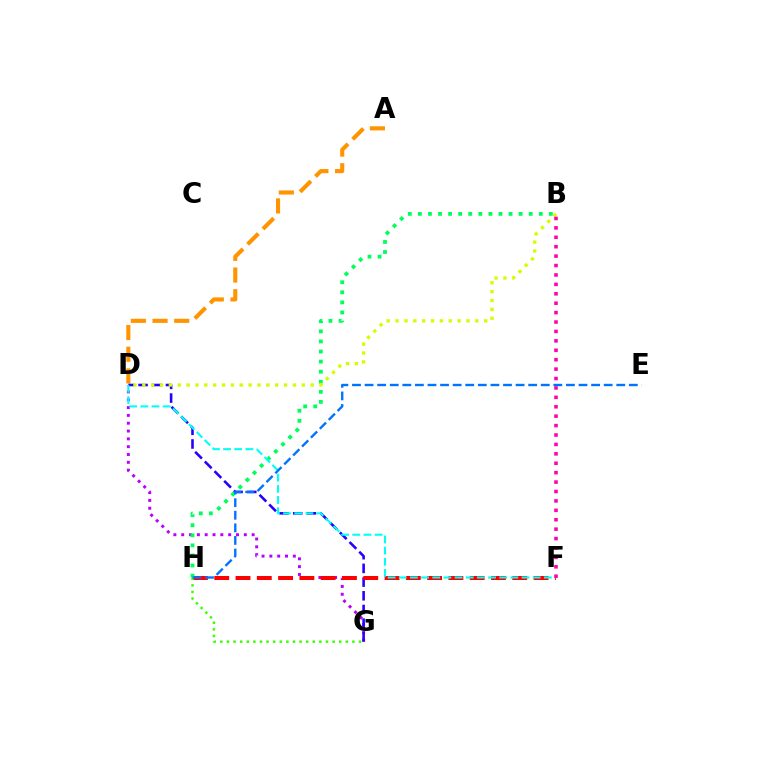{('A', 'D'): [{'color': '#ff9400', 'line_style': 'dashed', 'thickness': 2.95}], ('D', 'G'): [{'color': '#b900ff', 'line_style': 'dotted', 'thickness': 2.13}, {'color': '#2500ff', 'line_style': 'dashed', 'thickness': 1.86}], ('F', 'H'): [{'color': '#ff0000', 'line_style': 'dashed', 'thickness': 2.89}], ('B', 'H'): [{'color': '#00ff5c', 'line_style': 'dotted', 'thickness': 2.74}], ('G', 'H'): [{'color': '#3dff00', 'line_style': 'dotted', 'thickness': 1.79}], ('D', 'F'): [{'color': '#00fff6', 'line_style': 'dashed', 'thickness': 1.52}], ('B', 'D'): [{'color': '#d1ff00', 'line_style': 'dotted', 'thickness': 2.41}], ('B', 'F'): [{'color': '#ff00ac', 'line_style': 'dotted', 'thickness': 2.56}], ('E', 'H'): [{'color': '#0074ff', 'line_style': 'dashed', 'thickness': 1.71}]}